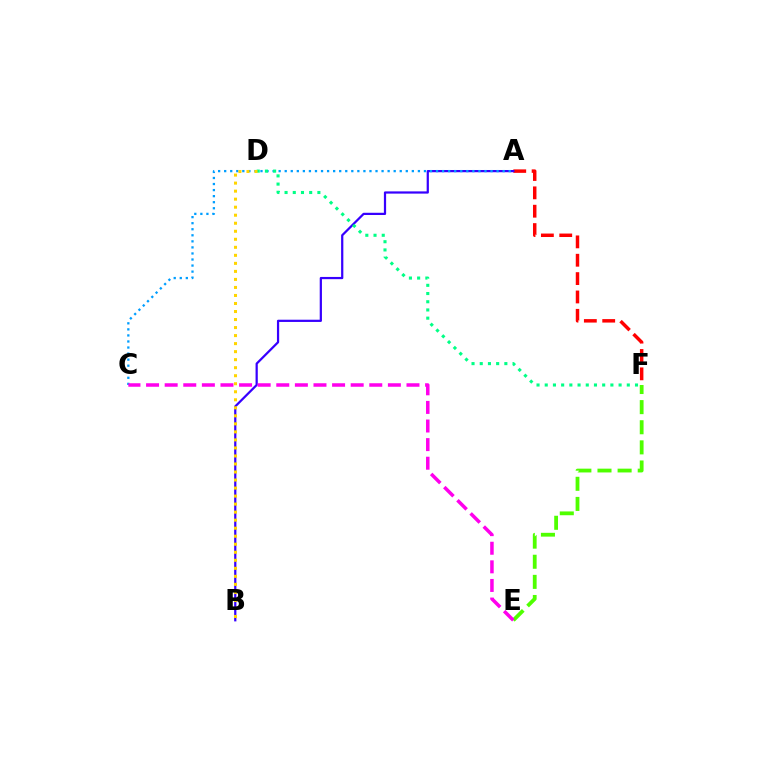{('A', 'F'): [{'color': '#ff0000', 'line_style': 'dashed', 'thickness': 2.49}], ('A', 'B'): [{'color': '#3700ff', 'line_style': 'solid', 'thickness': 1.6}], ('A', 'C'): [{'color': '#009eff', 'line_style': 'dotted', 'thickness': 1.64}], ('E', 'F'): [{'color': '#4fff00', 'line_style': 'dashed', 'thickness': 2.73}], ('D', 'F'): [{'color': '#00ff86', 'line_style': 'dotted', 'thickness': 2.23}], ('B', 'D'): [{'color': '#ffd500', 'line_style': 'dotted', 'thickness': 2.18}], ('C', 'E'): [{'color': '#ff00ed', 'line_style': 'dashed', 'thickness': 2.53}]}